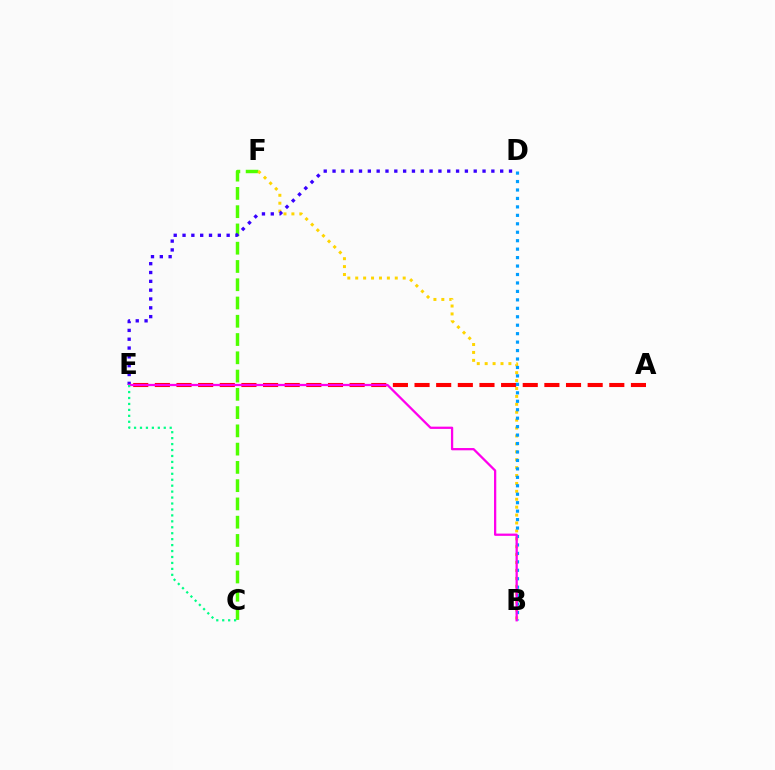{('C', 'F'): [{'color': '#4fff00', 'line_style': 'dashed', 'thickness': 2.48}], ('B', 'F'): [{'color': '#ffd500', 'line_style': 'dotted', 'thickness': 2.15}], ('D', 'E'): [{'color': '#3700ff', 'line_style': 'dotted', 'thickness': 2.4}], ('A', 'E'): [{'color': '#ff0000', 'line_style': 'dashed', 'thickness': 2.94}], ('B', 'D'): [{'color': '#009eff', 'line_style': 'dotted', 'thickness': 2.3}], ('B', 'E'): [{'color': '#ff00ed', 'line_style': 'solid', 'thickness': 1.63}], ('C', 'E'): [{'color': '#00ff86', 'line_style': 'dotted', 'thickness': 1.61}]}